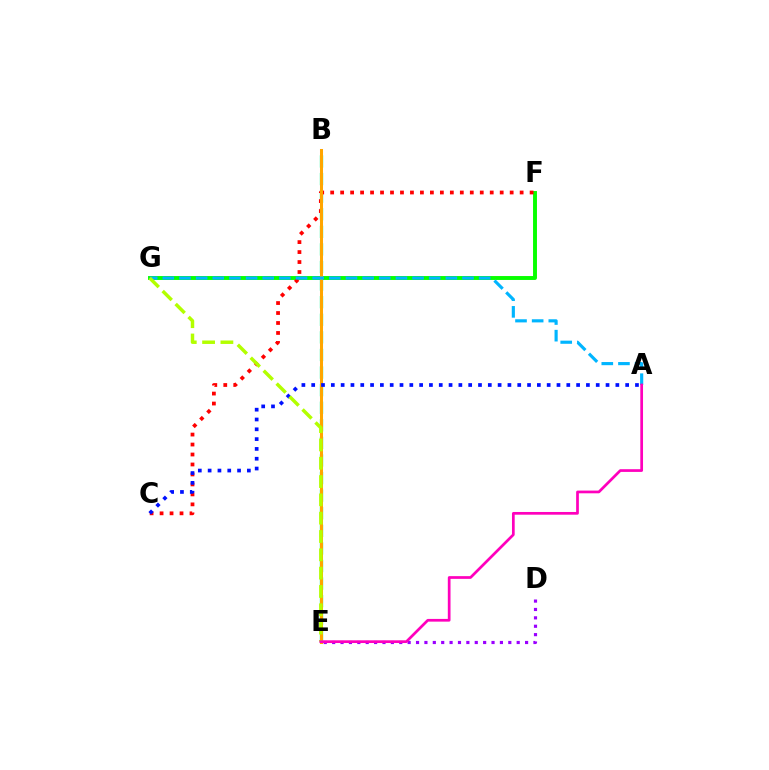{('B', 'E'): [{'color': '#00ff9d', 'line_style': 'dashed', 'thickness': 2.39}, {'color': '#ffa500', 'line_style': 'solid', 'thickness': 2.18}], ('F', 'G'): [{'color': '#08ff00', 'line_style': 'solid', 'thickness': 2.82}], ('C', 'F'): [{'color': '#ff0000', 'line_style': 'dotted', 'thickness': 2.71}], ('A', 'G'): [{'color': '#00b5ff', 'line_style': 'dashed', 'thickness': 2.26}], ('D', 'E'): [{'color': '#9b00ff', 'line_style': 'dotted', 'thickness': 2.28}], ('A', 'C'): [{'color': '#0010ff', 'line_style': 'dotted', 'thickness': 2.67}], ('E', 'G'): [{'color': '#b3ff00', 'line_style': 'dashed', 'thickness': 2.49}], ('A', 'E'): [{'color': '#ff00bd', 'line_style': 'solid', 'thickness': 1.96}]}